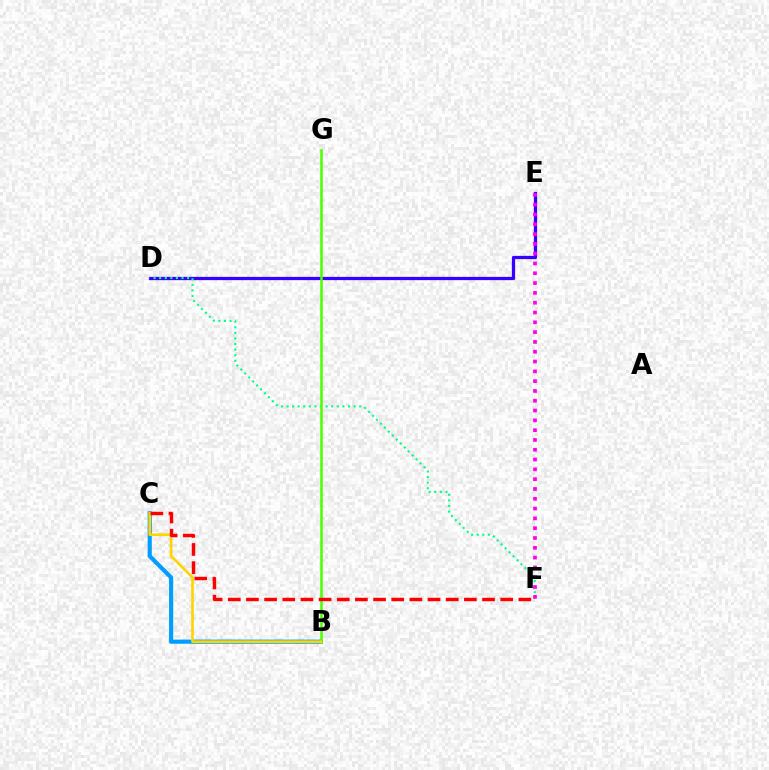{('D', 'E'): [{'color': '#3700ff', 'line_style': 'solid', 'thickness': 2.35}], ('B', 'C'): [{'color': '#009eff', 'line_style': 'solid', 'thickness': 2.98}, {'color': '#ffd500', 'line_style': 'solid', 'thickness': 1.91}], ('D', 'F'): [{'color': '#00ff86', 'line_style': 'dotted', 'thickness': 1.52}], ('B', 'G'): [{'color': '#4fff00', 'line_style': 'solid', 'thickness': 1.84}], ('E', 'F'): [{'color': '#ff00ed', 'line_style': 'dotted', 'thickness': 2.66}], ('C', 'F'): [{'color': '#ff0000', 'line_style': 'dashed', 'thickness': 2.47}]}